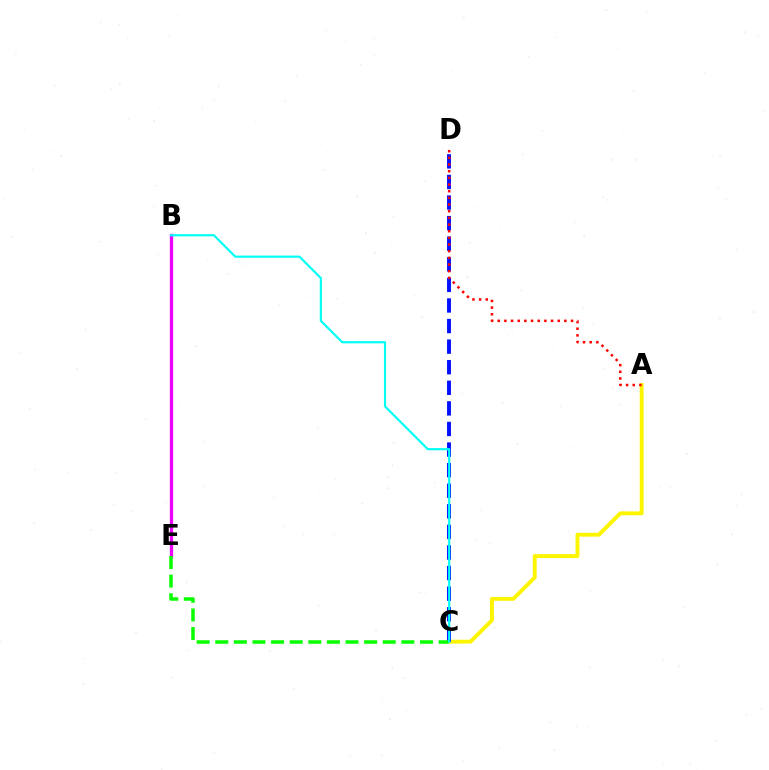{('A', 'C'): [{'color': '#fcf500', 'line_style': 'solid', 'thickness': 2.8}], ('C', 'D'): [{'color': '#0010ff', 'line_style': 'dashed', 'thickness': 2.8}], ('B', 'E'): [{'color': '#ee00ff', 'line_style': 'solid', 'thickness': 2.36}], ('C', 'E'): [{'color': '#08ff00', 'line_style': 'dashed', 'thickness': 2.53}], ('A', 'D'): [{'color': '#ff0000', 'line_style': 'dotted', 'thickness': 1.81}], ('B', 'C'): [{'color': '#00fff6', 'line_style': 'solid', 'thickness': 1.56}]}